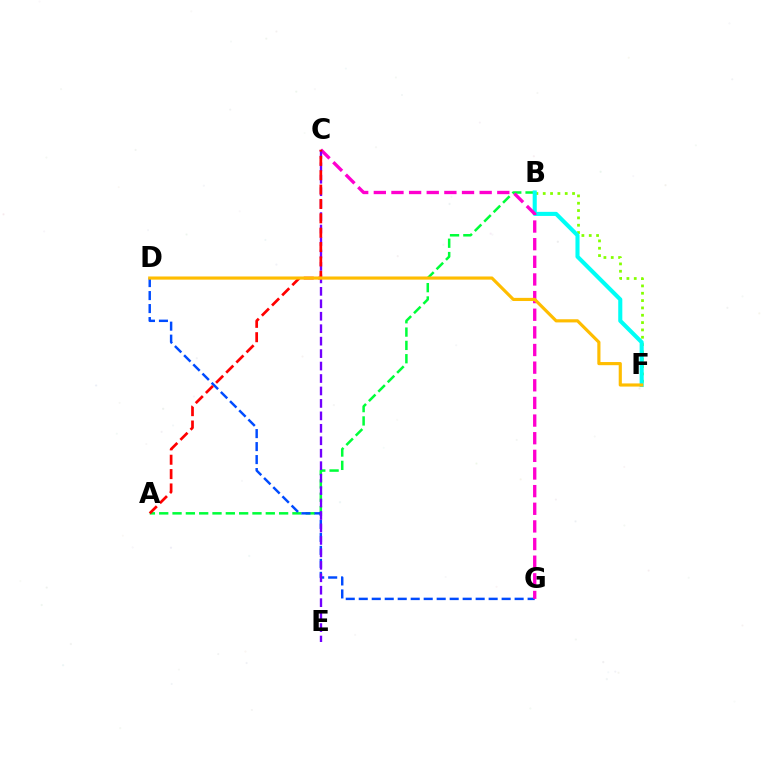{('A', 'B'): [{'color': '#00ff39', 'line_style': 'dashed', 'thickness': 1.81}], ('D', 'G'): [{'color': '#004bff', 'line_style': 'dashed', 'thickness': 1.76}], ('B', 'F'): [{'color': '#84ff00', 'line_style': 'dotted', 'thickness': 1.99}, {'color': '#00fff6', 'line_style': 'solid', 'thickness': 2.94}], ('C', 'G'): [{'color': '#ff00cf', 'line_style': 'dashed', 'thickness': 2.4}], ('C', 'E'): [{'color': '#7200ff', 'line_style': 'dashed', 'thickness': 1.69}], ('A', 'C'): [{'color': '#ff0000', 'line_style': 'dashed', 'thickness': 1.95}], ('D', 'F'): [{'color': '#ffbd00', 'line_style': 'solid', 'thickness': 2.27}]}